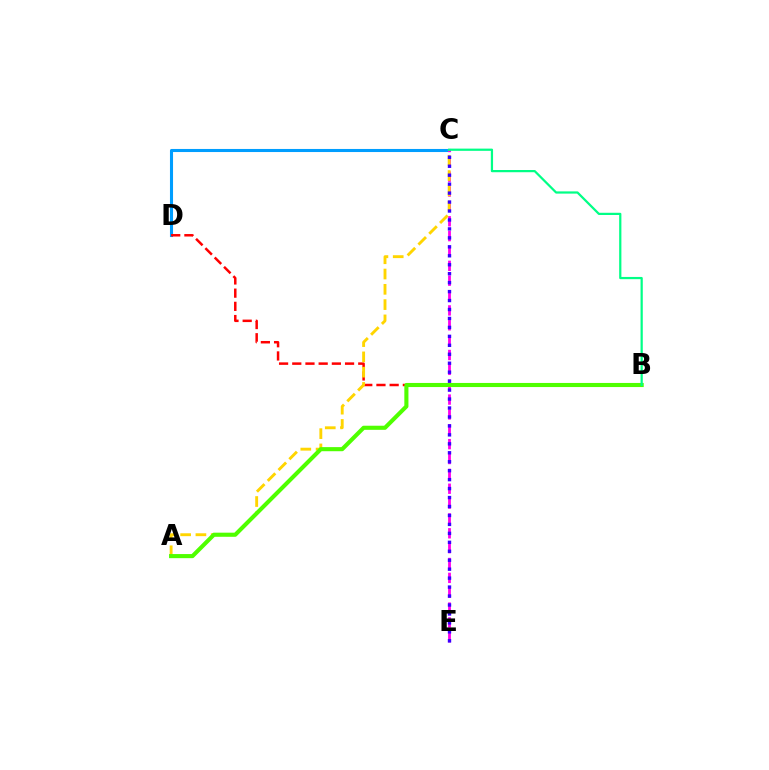{('C', 'D'): [{'color': '#009eff', 'line_style': 'solid', 'thickness': 2.21}], ('B', 'D'): [{'color': '#ff0000', 'line_style': 'dashed', 'thickness': 1.79}], ('C', 'E'): [{'color': '#ff00ed', 'line_style': 'dashed', 'thickness': 2.02}, {'color': '#3700ff', 'line_style': 'dotted', 'thickness': 2.43}], ('A', 'C'): [{'color': '#ffd500', 'line_style': 'dashed', 'thickness': 2.08}], ('A', 'B'): [{'color': '#4fff00', 'line_style': 'solid', 'thickness': 2.95}], ('B', 'C'): [{'color': '#00ff86', 'line_style': 'solid', 'thickness': 1.6}]}